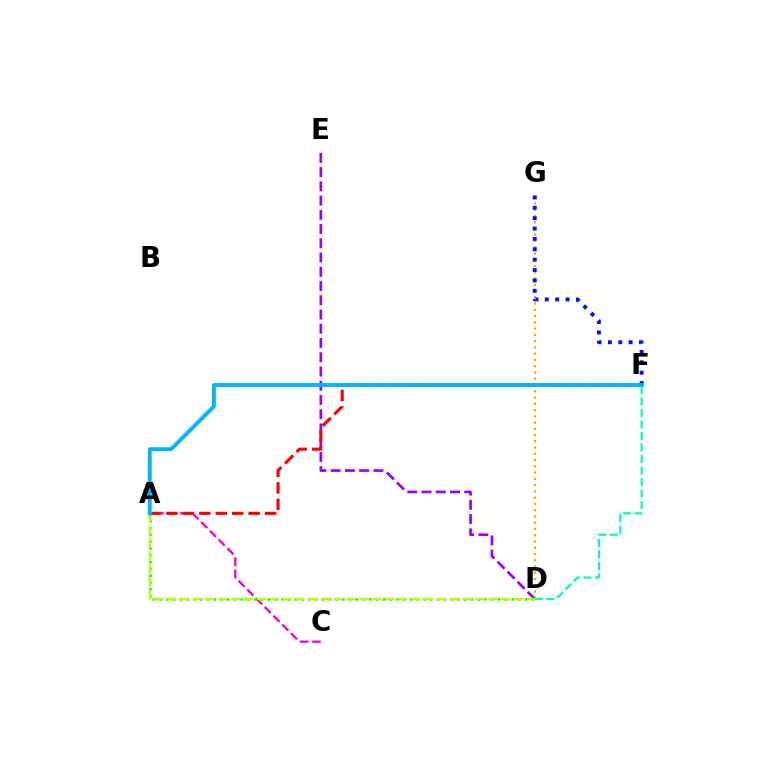{('D', 'G'): [{'color': '#ffa500', 'line_style': 'dotted', 'thickness': 1.7}], ('A', 'C'): [{'color': '#ff00bd', 'line_style': 'dashed', 'thickness': 1.68}], ('D', 'E'): [{'color': '#9b00ff', 'line_style': 'dashed', 'thickness': 1.93}], ('A', 'D'): [{'color': '#08ff00', 'line_style': 'dotted', 'thickness': 1.84}, {'color': '#b3ff00', 'line_style': 'dashed', 'thickness': 1.75}], ('A', 'F'): [{'color': '#ff0000', 'line_style': 'dashed', 'thickness': 2.23}, {'color': '#00b5ff', 'line_style': 'solid', 'thickness': 2.8}], ('D', 'F'): [{'color': '#00ff9d', 'line_style': 'dashed', 'thickness': 1.56}], ('F', 'G'): [{'color': '#0010ff', 'line_style': 'dotted', 'thickness': 2.82}]}